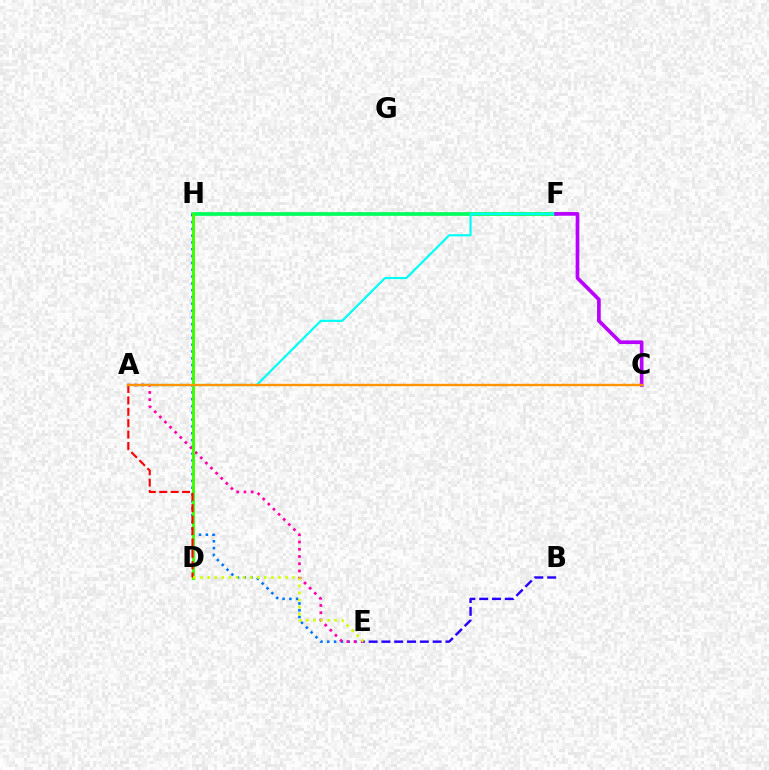{('F', 'H'): [{'color': '#00ff5c', 'line_style': 'solid', 'thickness': 2.69}], ('E', 'H'): [{'color': '#0074ff', 'line_style': 'dotted', 'thickness': 1.85}], ('A', 'E'): [{'color': '#ff00ac', 'line_style': 'dotted', 'thickness': 1.96}], ('D', 'H'): [{'color': '#3dff00', 'line_style': 'solid', 'thickness': 2.11}], ('A', 'D'): [{'color': '#ff0000', 'line_style': 'dashed', 'thickness': 1.55}], ('A', 'F'): [{'color': '#00fff6', 'line_style': 'solid', 'thickness': 1.58}], ('C', 'F'): [{'color': '#b900ff', 'line_style': 'solid', 'thickness': 2.64}], ('D', 'E'): [{'color': '#d1ff00', 'line_style': 'dotted', 'thickness': 1.92}], ('A', 'C'): [{'color': '#ff9400', 'line_style': 'solid', 'thickness': 1.72}], ('B', 'E'): [{'color': '#2500ff', 'line_style': 'dashed', 'thickness': 1.74}]}